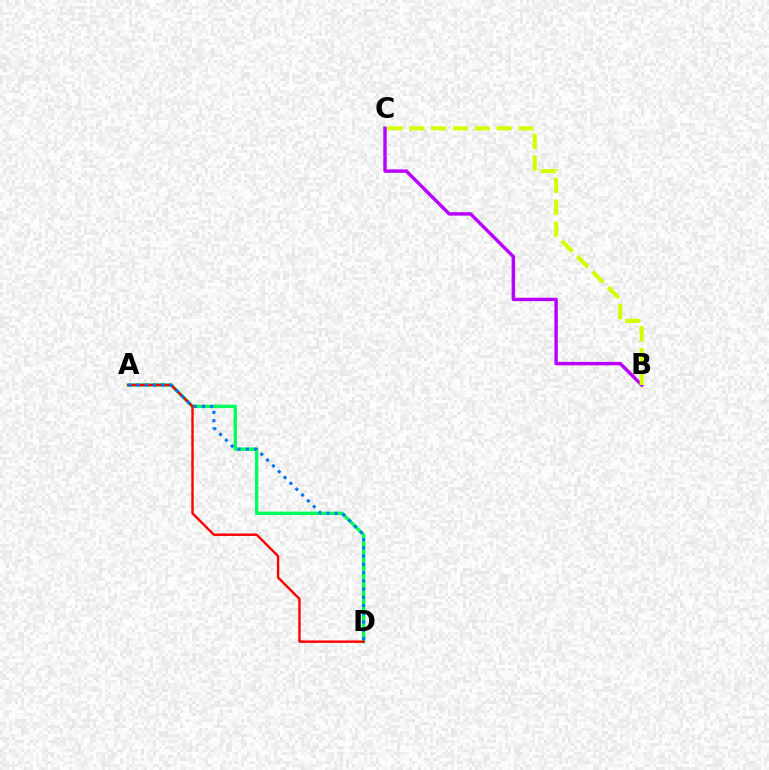{('A', 'D'): [{'color': '#00ff5c', 'line_style': 'solid', 'thickness': 2.45}, {'color': '#ff0000', 'line_style': 'solid', 'thickness': 1.74}, {'color': '#0074ff', 'line_style': 'dotted', 'thickness': 2.24}], ('B', 'C'): [{'color': '#b900ff', 'line_style': 'solid', 'thickness': 2.46}, {'color': '#d1ff00', 'line_style': 'dashed', 'thickness': 2.96}]}